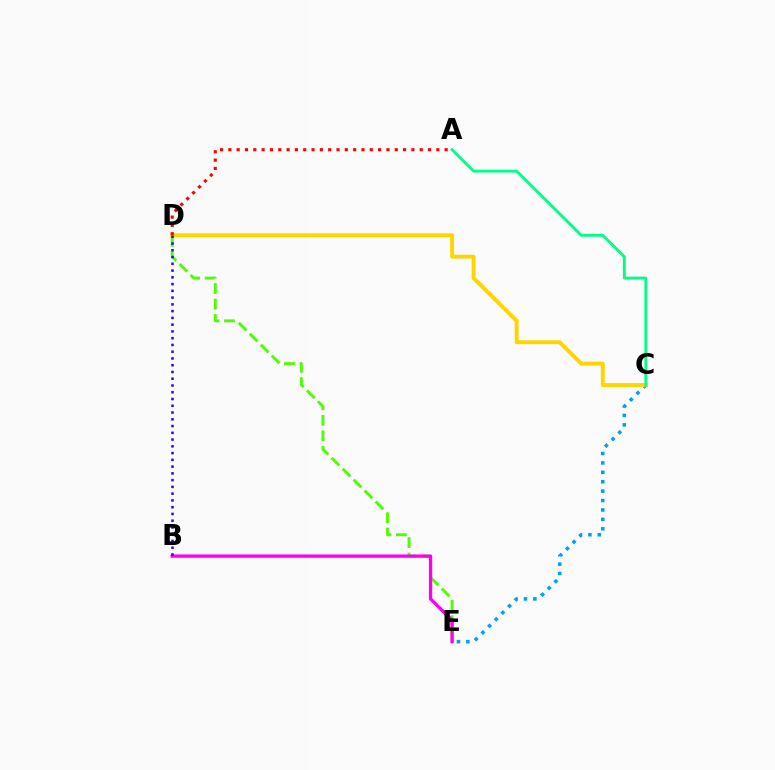{('D', 'E'): [{'color': '#4fff00', 'line_style': 'dashed', 'thickness': 2.11}], ('B', 'E'): [{'color': '#ff00ed', 'line_style': 'solid', 'thickness': 2.38}], ('C', 'E'): [{'color': '#009eff', 'line_style': 'dotted', 'thickness': 2.56}], ('C', 'D'): [{'color': '#ffd500', 'line_style': 'solid', 'thickness': 2.82}], ('A', 'D'): [{'color': '#ff0000', 'line_style': 'dotted', 'thickness': 2.26}], ('B', 'D'): [{'color': '#3700ff', 'line_style': 'dotted', 'thickness': 1.84}], ('A', 'C'): [{'color': '#00ff86', 'line_style': 'solid', 'thickness': 2.07}]}